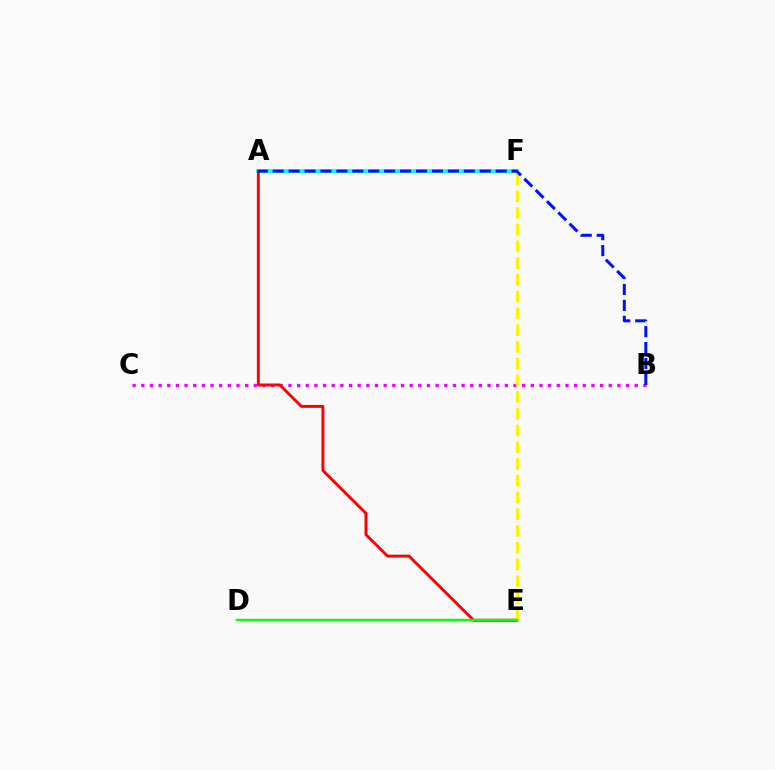{('A', 'F'): [{'color': '#00fff6', 'line_style': 'solid', 'thickness': 2.67}], ('B', 'C'): [{'color': '#ee00ff', 'line_style': 'dotted', 'thickness': 2.35}], ('A', 'E'): [{'color': '#ff0000', 'line_style': 'solid', 'thickness': 2.11}], ('E', 'F'): [{'color': '#fcf500', 'line_style': 'dashed', 'thickness': 2.27}], ('D', 'E'): [{'color': '#08ff00', 'line_style': 'solid', 'thickness': 1.78}], ('A', 'B'): [{'color': '#0010ff', 'line_style': 'dashed', 'thickness': 2.16}]}